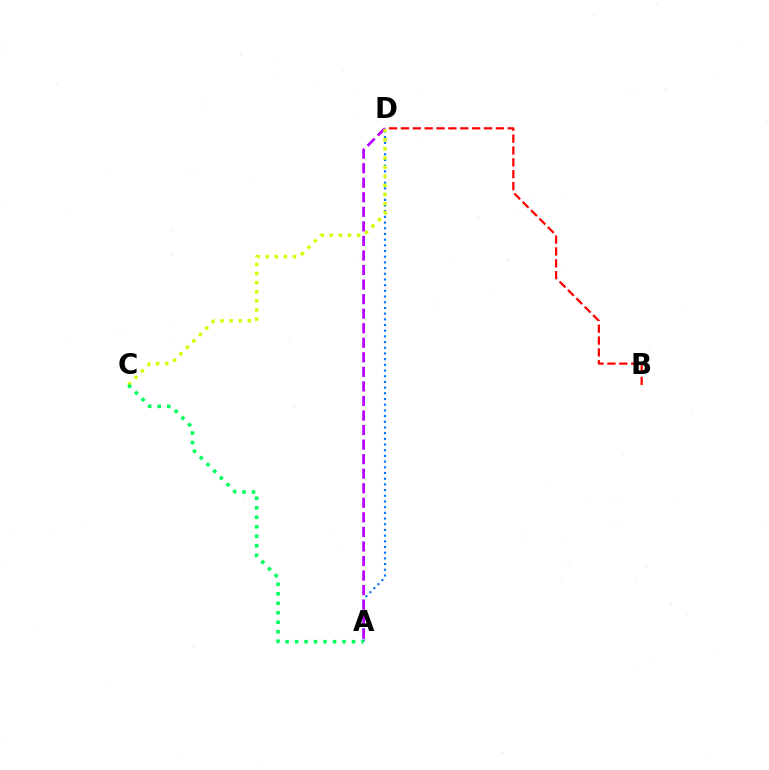{('A', 'D'): [{'color': '#0074ff', 'line_style': 'dotted', 'thickness': 1.55}, {'color': '#b900ff', 'line_style': 'dashed', 'thickness': 1.98}], ('B', 'D'): [{'color': '#ff0000', 'line_style': 'dashed', 'thickness': 1.61}], ('C', 'D'): [{'color': '#d1ff00', 'line_style': 'dotted', 'thickness': 2.48}], ('A', 'C'): [{'color': '#00ff5c', 'line_style': 'dotted', 'thickness': 2.58}]}